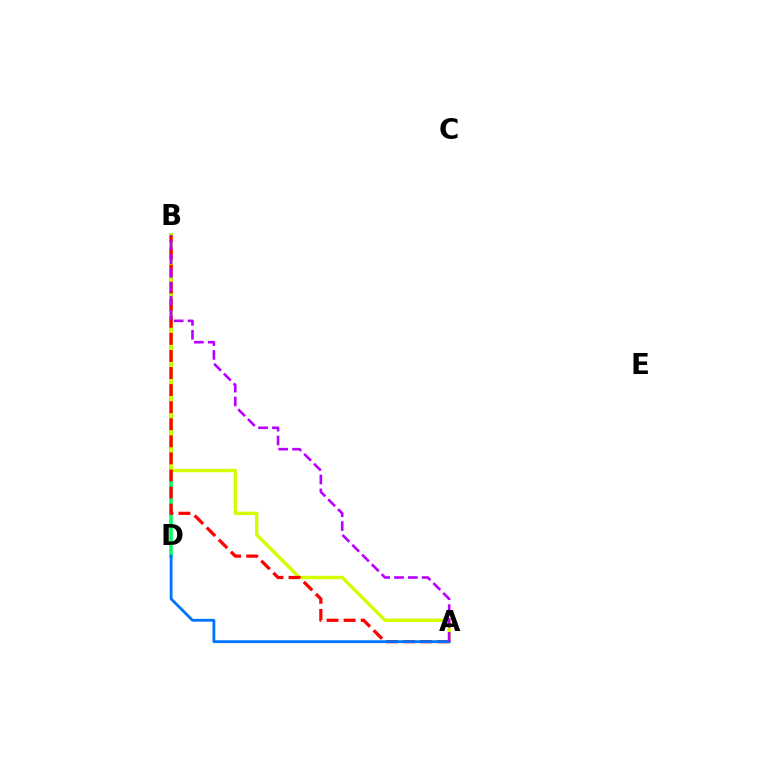{('B', 'D'): [{'color': '#00ff5c', 'line_style': 'solid', 'thickness': 2.53}], ('A', 'B'): [{'color': '#d1ff00', 'line_style': 'solid', 'thickness': 2.44}, {'color': '#ff0000', 'line_style': 'dashed', 'thickness': 2.32}, {'color': '#b900ff', 'line_style': 'dashed', 'thickness': 1.88}], ('A', 'D'): [{'color': '#0074ff', 'line_style': 'solid', 'thickness': 2.04}]}